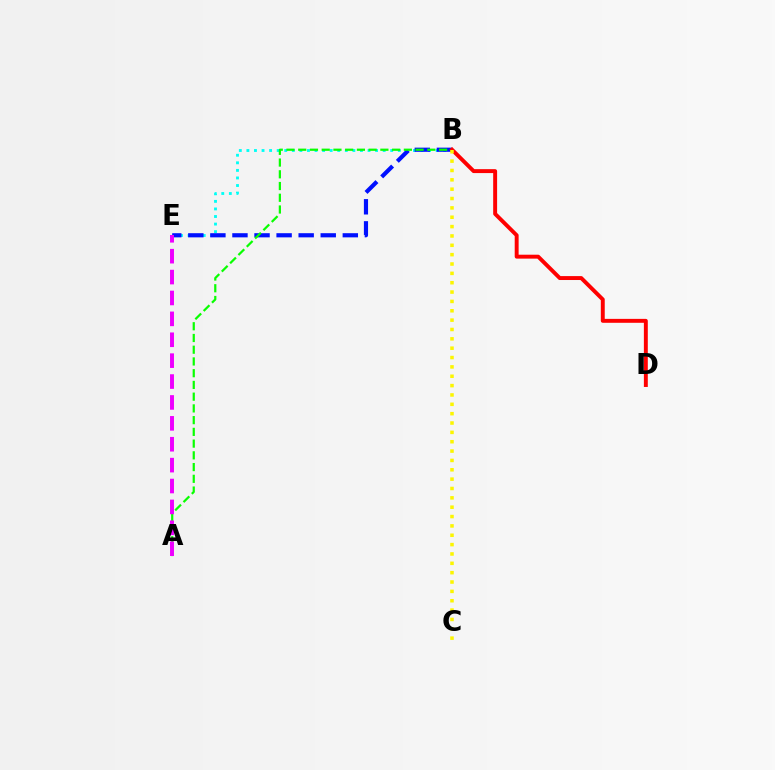{('B', 'E'): [{'color': '#00fff6', 'line_style': 'dotted', 'thickness': 2.06}, {'color': '#0010ff', 'line_style': 'dashed', 'thickness': 3.0}], ('A', 'B'): [{'color': '#08ff00', 'line_style': 'dashed', 'thickness': 1.59}], ('A', 'E'): [{'color': '#ee00ff', 'line_style': 'dashed', 'thickness': 2.84}], ('B', 'D'): [{'color': '#ff0000', 'line_style': 'solid', 'thickness': 2.82}], ('B', 'C'): [{'color': '#fcf500', 'line_style': 'dotted', 'thickness': 2.54}]}